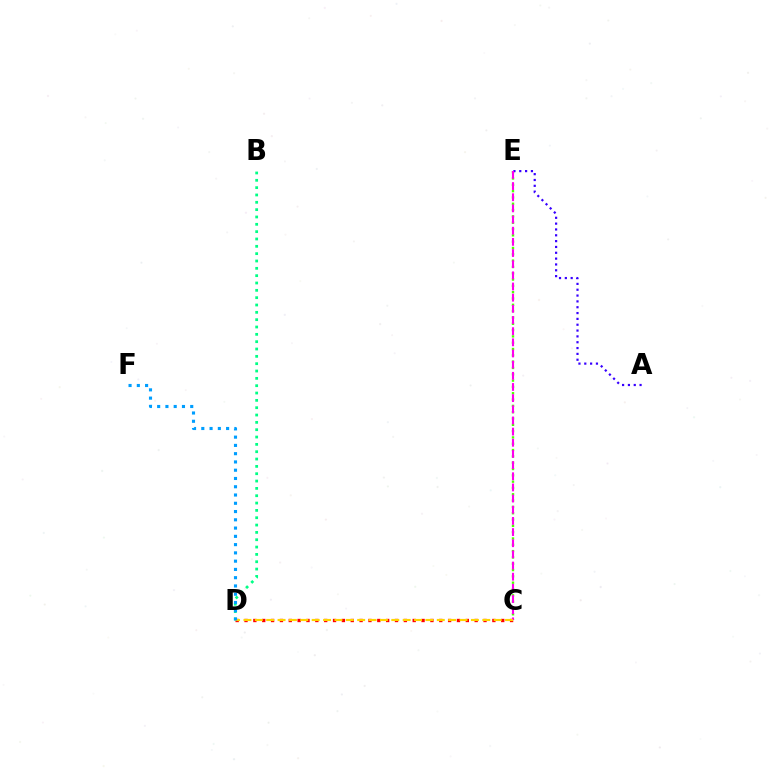{('B', 'D'): [{'color': '#00ff86', 'line_style': 'dotted', 'thickness': 1.99}], ('C', 'E'): [{'color': '#4fff00', 'line_style': 'dotted', 'thickness': 1.72}, {'color': '#ff00ed', 'line_style': 'dashed', 'thickness': 1.52}], ('A', 'E'): [{'color': '#3700ff', 'line_style': 'dotted', 'thickness': 1.58}], ('C', 'D'): [{'color': '#ff0000', 'line_style': 'dotted', 'thickness': 2.41}, {'color': '#ffd500', 'line_style': 'dashed', 'thickness': 1.55}], ('D', 'F'): [{'color': '#009eff', 'line_style': 'dotted', 'thickness': 2.25}]}